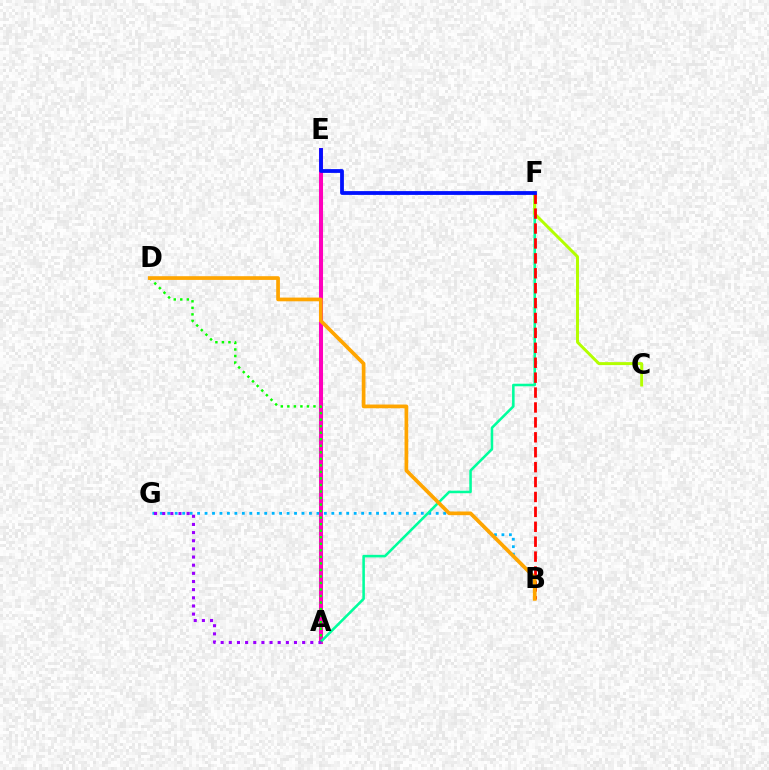{('B', 'G'): [{'color': '#00b5ff', 'line_style': 'dotted', 'thickness': 2.03}], ('A', 'E'): [{'color': '#ff00bd', 'line_style': 'solid', 'thickness': 2.91}], ('A', 'F'): [{'color': '#00ff9d', 'line_style': 'solid', 'thickness': 1.84}], ('A', 'D'): [{'color': '#08ff00', 'line_style': 'dotted', 'thickness': 1.78}], ('A', 'G'): [{'color': '#9b00ff', 'line_style': 'dotted', 'thickness': 2.21}], ('C', 'F'): [{'color': '#b3ff00', 'line_style': 'solid', 'thickness': 2.14}], ('B', 'F'): [{'color': '#ff0000', 'line_style': 'dashed', 'thickness': 2.03}], ('E', 'F'): [{'color': '#0010ff', 'line_style': 'solid', 'thickness': 2.73}], ('B', 'D'): [{'color': '#ffa500', 'line_style': 'solid', 'thickness': 2.67}]}